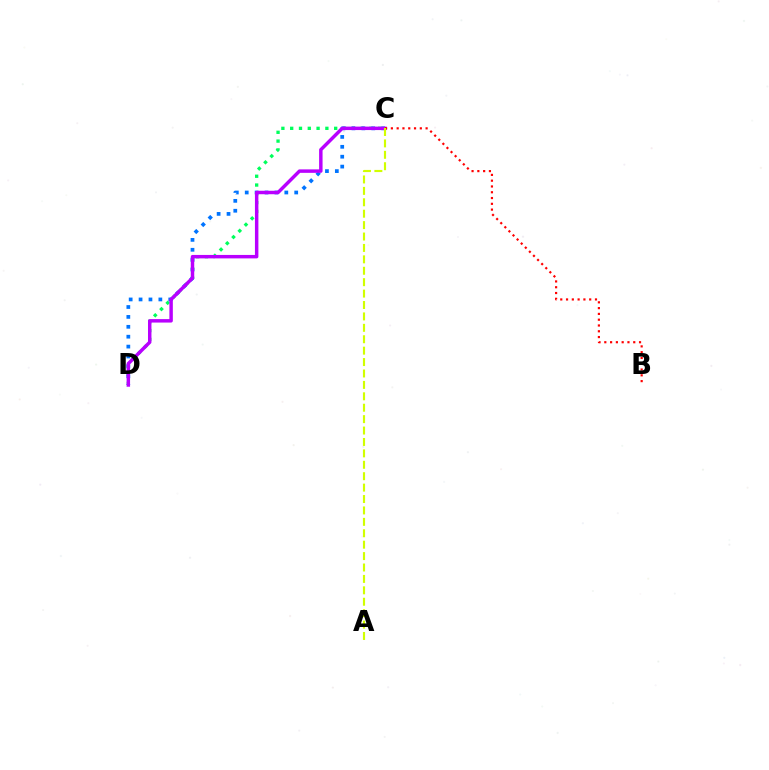{('C', 'D'): [{'color': '#00ff5c', 'line_style': 'dotted', 'thickness': 2.39}, {'color': '#0074ff', 'line_style': 'dotted', 'thickness': 2.69}, {'color': '#b900ff', 'line_style': 'solid', 'thickness': 2.49}], ('B', 'C'): [{'color': '#ff0000', 'line_style': 'dotted', 'thickness': 1.57}], ('A', 'C'): [{'color': '#d1ff00', 'line_style': 'dashed', 'thickness': 1.55}]}